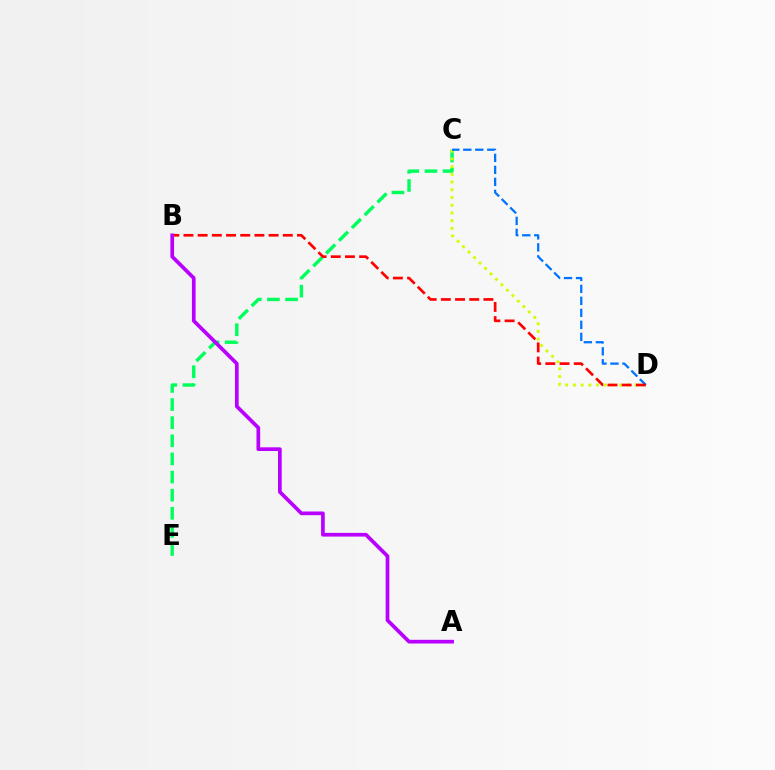{('C', 'E'): [{'color': '#00ff5c', 'line_style': 'dashed', 'thickness': 2.46}], ('C', 'D'): [{'color': '#d1ff00', 'line_style': 'dotted', 'thickness': 2.1}, {'color': '#0074ff', 'line_style': 'dashed', 'thickness': 1.63}], ('B', 'D'): [{'color': '#ff0000', 'line_style': 'dashed', 'thickness': 1.93}], ('A', 'B'): [{'color': '#b900ff', 'line_style': 'solid', 'thickness': 2.66}]}